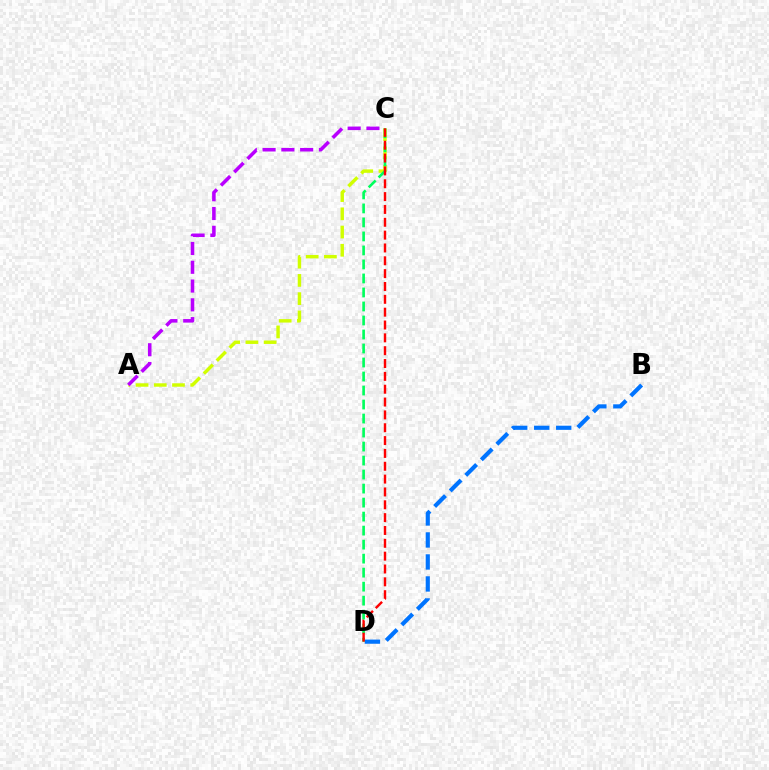{('A', 'C'): [{'color': '#d1ff00', 'line_style': 'dashed', 'thickness': 2.48}, {'color': '#b900ff', 'line_style': 'dashed', 'thickness': 2.55}], ('B', 'D'): [{'color': '#0074ff', 'line_style': 'dashed', 'thickness': 2.99}], ('C', 'D'): [{'color': '#00ff5c', 'line_style': 'dashed', 'thickness': 1.9}, {'color': '#ff0000', 'line_style': 'dashed', 'thickness': 1.74}]}